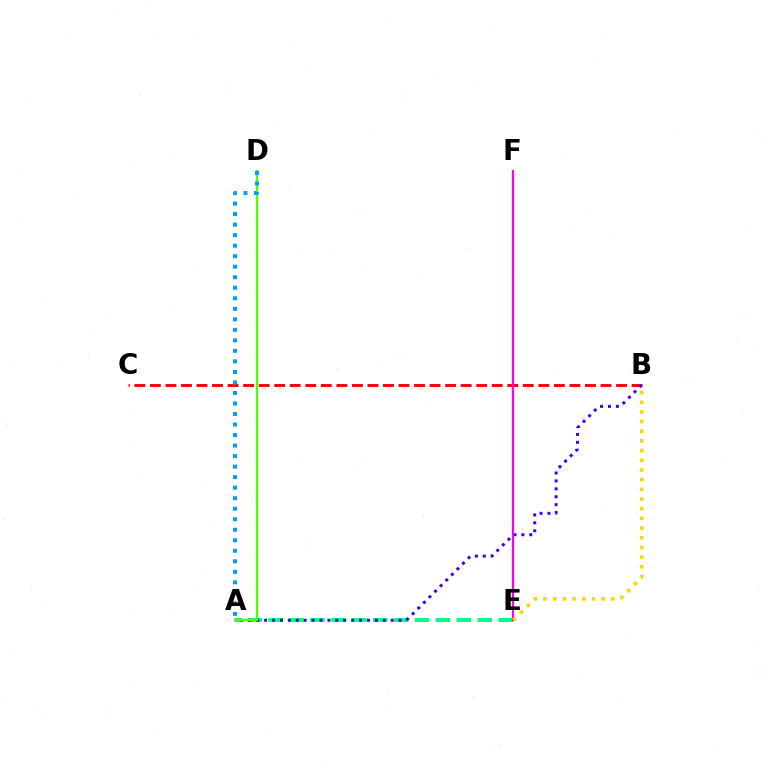{('A', 'E'): [{'color': '#00ff86', 'line_style': 'dashed', 'thickness': 2.84}], ('B', 'C'): [{'color': '#ff0000', 'line_style': 'dashed', 'thickness': 2.11}], ('A', 'B'): [{'color': '#3700ff', 'line_style': 'dotted', 'thickness': 2.15}], ('E', 'F'): [{'color': '#ff00ed', 'line_style': 'solid', 'thickness': 1.6}], ('B', 'E'): [{'color': '#ffd500', 'line_style': 'dotted', 'thickness': 2.63}], ('A', 'D'): [{'color': '#4fff00', 'line_style': 'solid', 'thickness': 1.65}, {'color': '#009eff', 'line_style': 'dotted', 'thickness': 2.86}]}